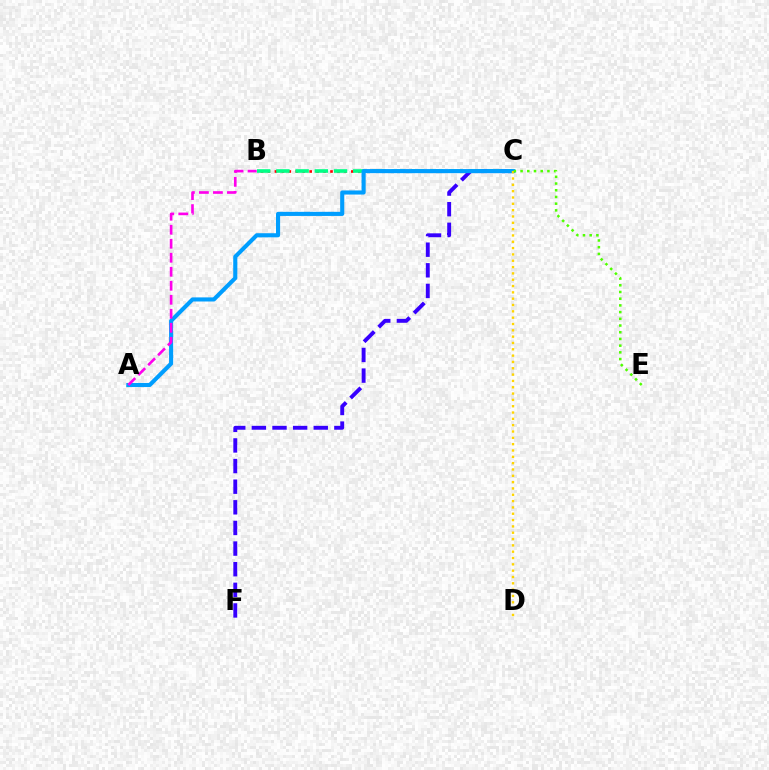{('C', 'F'): [{'color': '#3700ff', 'line_style': 'dashed', 'thickness': 2.8}], ('B', 'C'): [{'color': '#ff0000', 'line_style': 'dotted', 'thickness': 1.89}, {'color': '#00ff86', 'line_style': 'dashed', 'thickness': 2.61}], ('A', 'C'): [{'color': '#009eff', 'line_style': 'solid', 'thickness': 2.95}], ('C', 'D'): [{'color': '#ffd500', 'line_style': 'dotted', 'thickness': 1.72}], ('A', 'B'): [{'color': '#ff00ed', 'line_style': 'dashed', 'thickness': 1.9}], ('C', 'E'): [{'color': '#4fff00', 'line_style': 'dotted', 'thickness': 1.82}]}